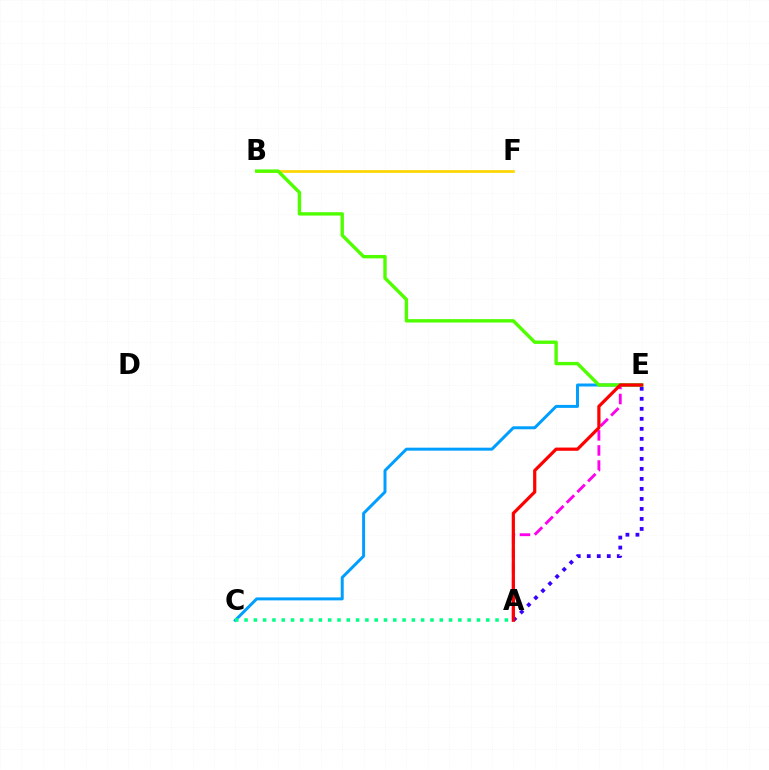{('A', 'E'): [{'color': '#3700ff', 'line_style': 'dotted', 'thickness': 2.72}, {'color': '#ff00ed', 'line_style': 'dashed', 'thickness': 2.05}, {'color': '#ff0000', 'line_style': 'solid', 'thickness': 2.32}], ('C', 'E'): [{'color': '#009eff', 'line_style': 'solid', 'thickness': 2.14}], ('B', 'F'): [{'color': '#ffd500', 'line_style': 'solid', 'thickness': 1.94}], ('B', 'E'): [{'color': '#4fff00', 'line_style': 'solid', 'thickness': 2.44}], ('A', 'C'): [{'color': '#00ff86', 'line_style': 'dotted', 'thickness': 2.53}]}